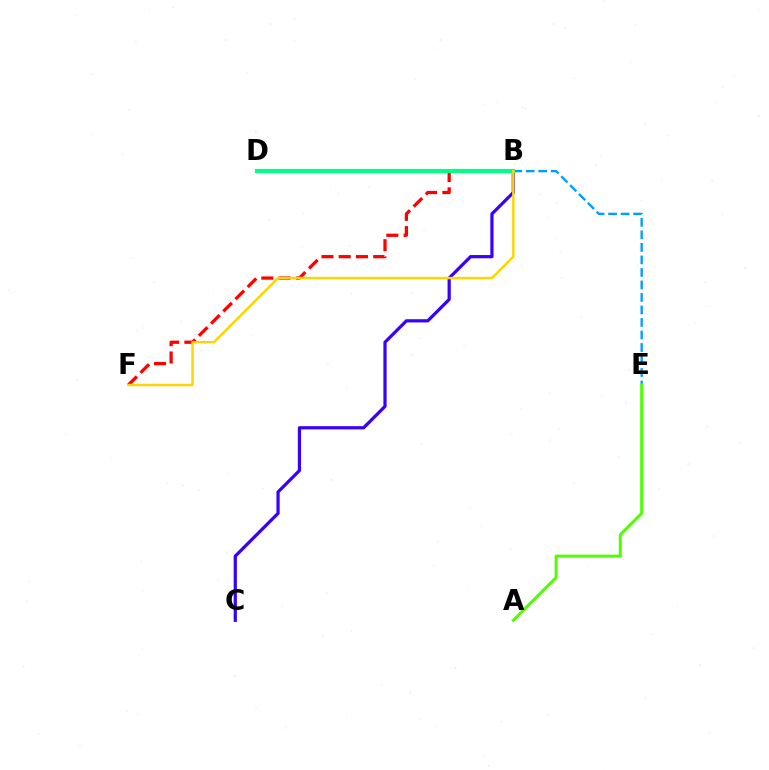{('B', 'E'): [{'color': '#009eff', 'line_style': 'dashed', 'thickness': 1.7}], ('B', 'D'): [{'color': '#ff00ed', 'line_style': 'dashed', 'thickness': 2.62}, {'color': '#00ff86', 'line_style': 'solid', 'thickness': 2.99}], ('A', 'E'): [{'color': '#4fff00', 'line_style': 'solid', 'thickness': 2.15}], ('B', 'C'): [{'color': '#3700ff', 'line_style': 'solid', 'thickness': 2.32}], ('B', 'F'): [{'color': '#ff0000', 'line_style': 'dashed', 'thickness': 2.34}, {'color': '#ffd500', 'line_style': 'solid', 'thickness': 1.78}]}